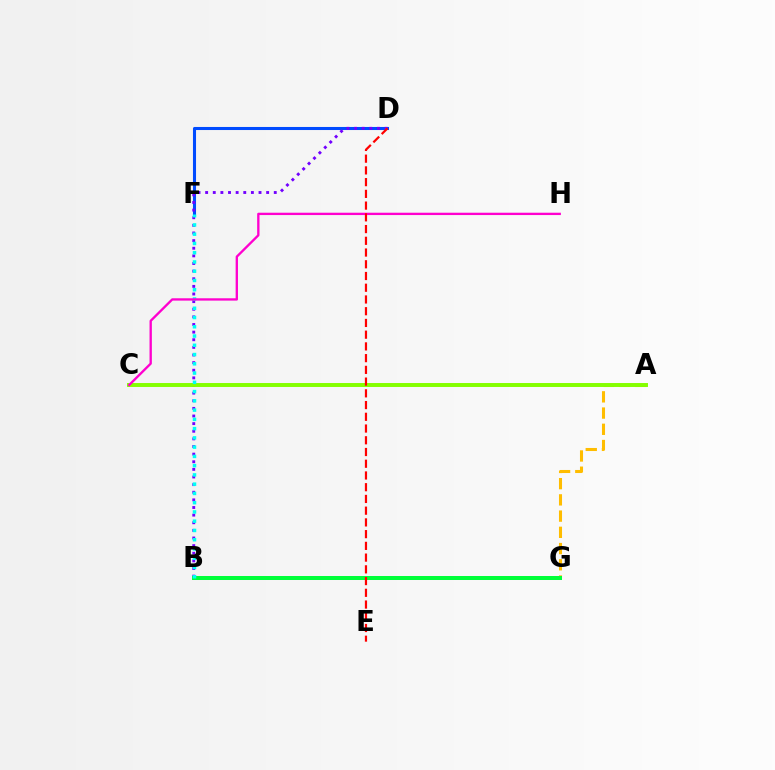{('D', 'F'): [{'color': '#004bff', 'line_style': 'solid', 'thickness': 2.2}], ('A', 'G'): [{'color': '#ffbd00', 'line_style': 'dashed', 'thickness': 2.2}], ('B', 'D'): [{'color': '#7200ff', 'line_style': 'dotted', 'thickness': 2.07}], ('A', 'C'): [{'color': '#84ff00', 'line_style': 'solid', 'thickness': 2.84}], ('B', 'G'): [{'color': '#00ff39', 'line_style': 'solid', 'thickness': 2.88}], ('B', 'F'): [{'color': '#00fff6', 'line_style': 'dotted', 'thickness': 2.52}], ('C', 'H'): [{'color': '#ff00cf', 'line_style': 'solid', 'thickness': 1.68}], ('D', 'E'): [{'color': '#ff0000', 'line_style': 'dashed', 'thickness': 1.59}]}